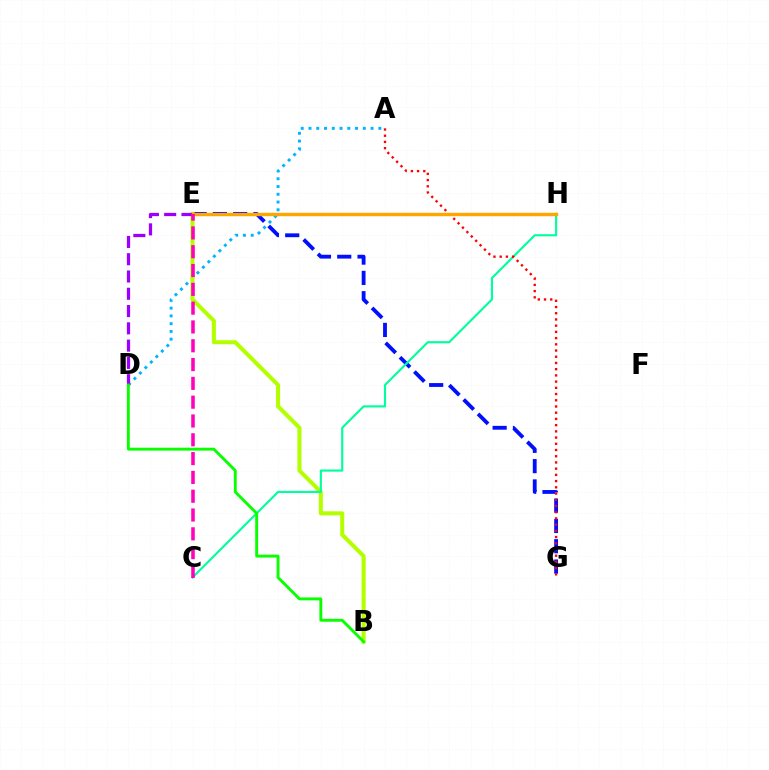{('E', 'G'): [{'color': '#0010ff', 'line_style': 'dashed', 'thickness': 2.76}], ('A', 'D'): [{'color': '#00b5ff', 'line_style': 'dotted', 'thickness': 2.11}], ('B', 'E'): [{'color': '#b3ff00', 'line_style': 'solid', 'thickness': 2.91}], ('C', 'H'): [{'color': '#00ff9d', 'line_style': 'solid', 'thickness': 1.54}], ('D', 'E'): [{'color': '#9b00ff', 'line_style': 'dashed', 'thickness': 2.35}], ('A', 'G'): [{'color': '#ff0000', 'line_style': 'dotted', 'thickness': 1.69}], ('E', 'H'): [{'color': '#ffa500', 'line_style': 'solid', 'thickness': 2.45}], ('C', 'E'): [{'color': '#ff00bd', 'line_style': 'dashed', 'thickness': 2.55}], ('B', 'D'): [{'color': '#08ff00', 'line_style': 'solid', 'thickness': 2.08}]}